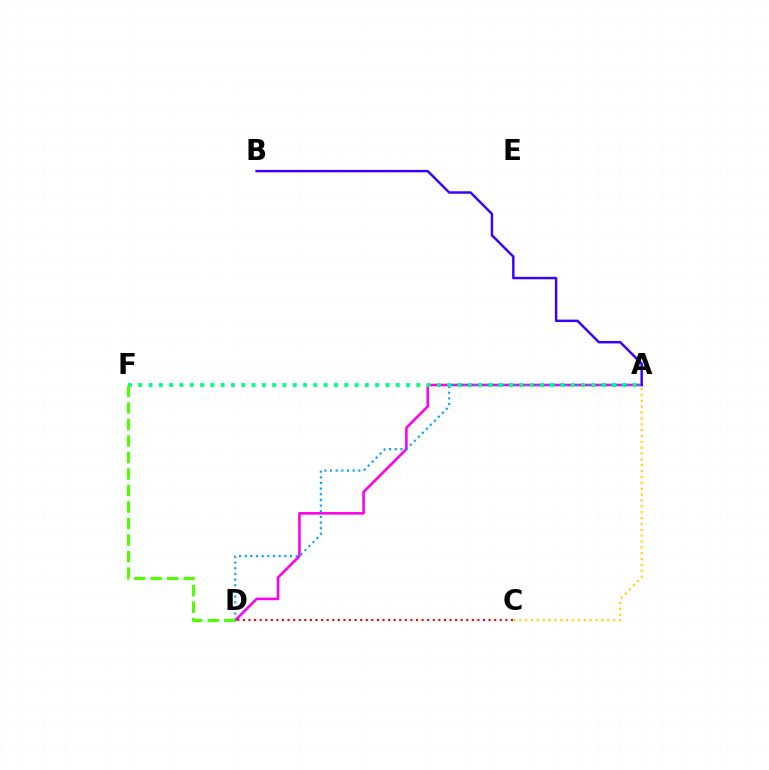{('A', 'C'): [{'color': '#ffd500', 'line_style': 'dotted', 'thickness': 1.59}], ('A', 'D'): [{'color': '#ff00ed', 'line_style': 'solid', 'thickness': 1.87}, {'color': '#009eff', 'line_style': 'dotted', 'thickness': 1.54}], ('A', 'B'): [{'color': '#3700ff', 'line_style': 'solid', 'thickness': 1.76}], ('A', 'F'): [{'color': '#00ff86', 'line_style': 'dotted', 'thickness': 2.8}], ('C', 'D'): [{'color': '#ff0000', 'line_style': 'dotted', 'thickness': 1.52}], ('D', 'F'): [{'color': '#4fff00', 'line_style': 'dashed', 'thickness': 2.24}]}